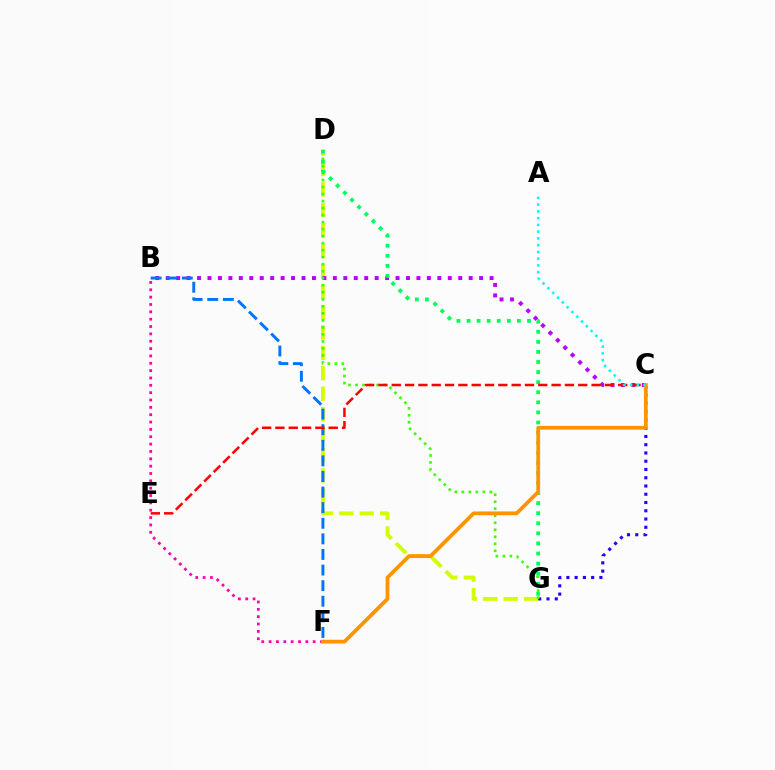{('D', 'G'): [{'color': '#d1ff00', 'line_style': 'dashed', 'thickness': 2.78}, {'color': '#3dff00', 'line_style': 'dotted', 'thickness': 1.91}, {'color': '#00ff5c', 'line_style': 'dotted', 'thickness': 2.74}], ('B', 'F'): [{'color': '#ff00ac', 'line_style': 'dotted', 'thickness': 2.0}, {'color': '#0074ff', 'line_style': 'dashed', 'thickness': 2.12}], ('B', 'C'): [{'color': '#b900ff', 'line_style': 'dotted', 'thickness': 2.84}], ('C', 'G'): [{'color': '#2500ff', 'line_style': 'dotted', 'thickness': 2.24}], ('C', 'E'): [{'color': '#ff0000', 'line_style': 'dashed', 'thickness': 1.81}], ('C', 'F'): [{'color': '#ff9400', 'line_style': 'solid', 'thickness': 2.72}], ('A', 'C'): [{'color': '#00fff6', 'line_style': 'dotted', 'thickness': 1.84}]}